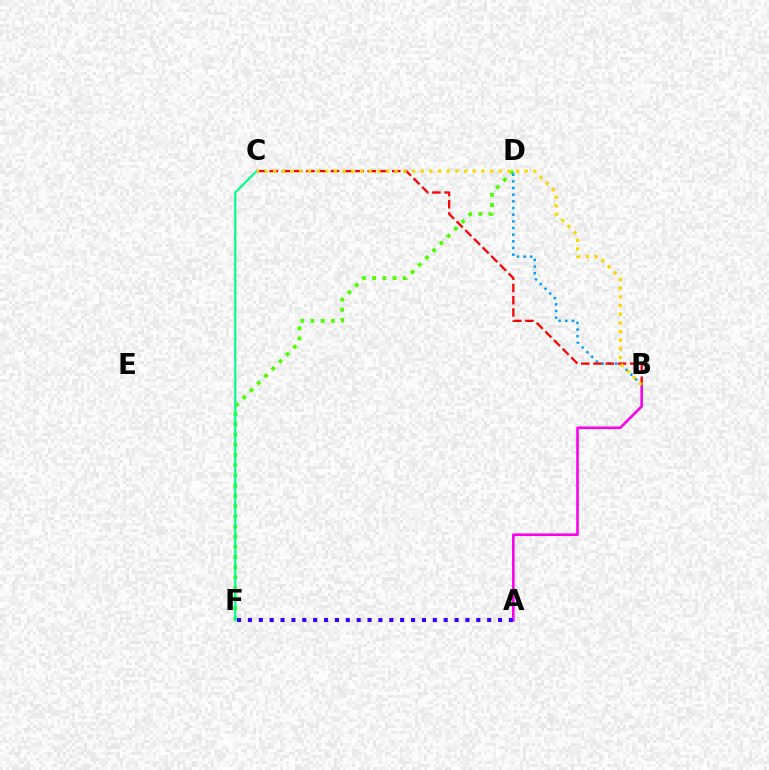{('A', 'B'): [{'color': '#ff00ed', 'line_style': 'solid', 'thickness': 1.88}], ('D', 'F'): [{'color': '#4fff00', 'line_style': 'dotted', 'thickness': 2.78}], ('C', 'F'): [{'color': '#00ff86', 'line_style': 'solid', 'thickness': 1.58}], ('B', 'D'): [{'color': '#009eff', 'line_style': 'dotted', 'thickness': 1.81}], ('B', 'C'): [{'color': '#ff0000', 'line_style': 'dashed', 'thickness': 1.66}, {'color': '#ffd500', 'line_style': 'dotted', 'thickness': 2.36}], ('A', 'F'): [{'color': '#3700ff', 'line_style': 'dotted', 'thickness': 2.96}]}